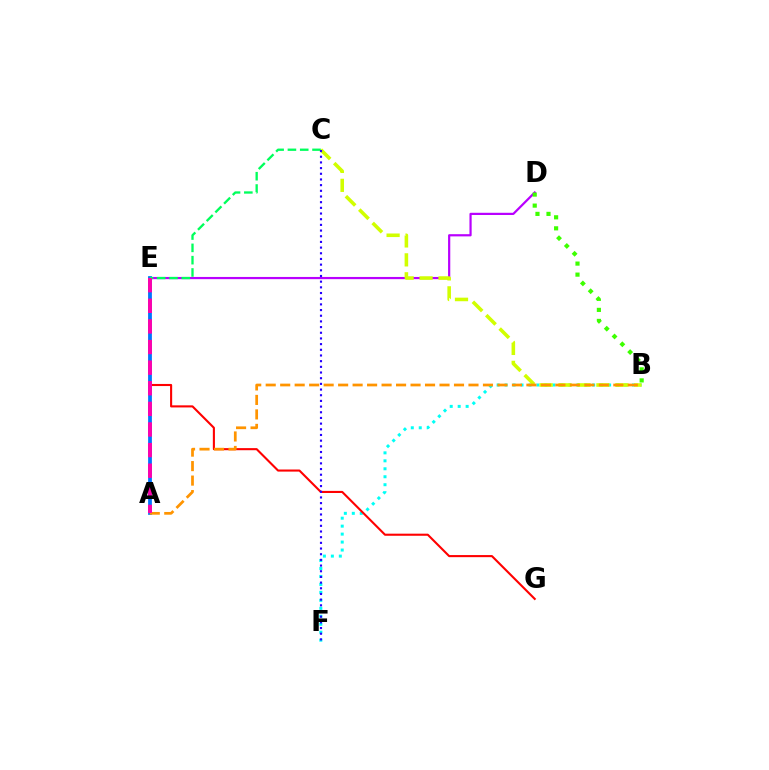{('D', 'E'): [{'color': '#b900ff', 'line_style': 'solid', 'thickness': 1.59}], ('B', 'F'): [{'color': '#00fff6', 'line_style': 'dotted', 'thickness': 2.16}], ('B', 'D'): [{'color': '#3dff00', 'line_style': 'dotted', 'thickness': 3.0}], ('E', 'G'): [{'color': '#ff0000', 'line_style': 'solid', 'thickness': 1.51}], ('A', 'E'): [{'color': '#0074ff', 'line_style': 'solid', 'thickness': 2.71}, {'color': '#ff00ac', 'line_style': 'dashed', 'thickness': 2.8}], ('C', 'E'): [{'color': '#00ff5c', 'line_style': 'dashed', 'thickness': 1.67}], ('B', 'C'): [{'color': '#d1ff00', 'line_style': 'dashed', 'thickness': 2.57}], ('A', 'B'): [{'color': '#ff9400', 'line_style': 'dashed', 'thickness': 1.97}], ('C', 'F'): [{'color': '#2500ff', 'line_style': 'dotted', 'thickness': 1.54}]}